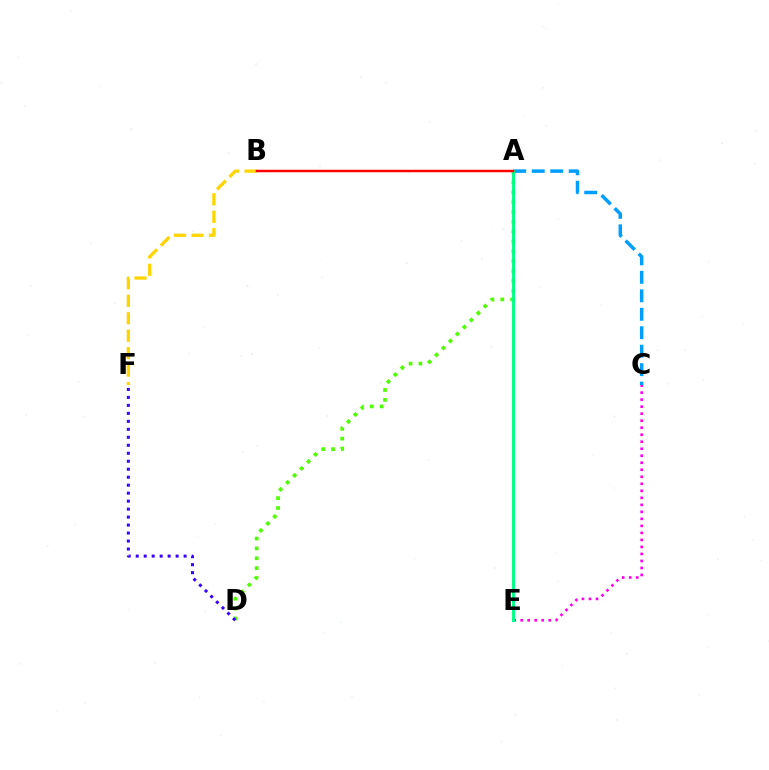{('C', 'E'): [{'color': '#ff00ed', 'line_style': 'dotted', 'thickness': 1.91}], ('A', 'D'): [{'color': '#4fff00', 'line_style': 'dotted', 'thickness': 2.68}], ('A', 'C'): [{'color': '#009eff', 'line_style': 'dashed', 'thickness': 2.51}], ('B', 'F'): [{'color': '#ffd500', 'line_style': 'dashed', 'thickness': 2.37}], ('A', 'E'): [{'color': '#00ff86', 'line_style': 'solid', 'thickness': 2.09}], ('A', 'B'): [{'color': '#ff0000', 'line_style': 'solid', 'thickness': 1.79}], ('D', 'F'): [{'color': '#3700ff', 'line_style': 'dotted', 'thickness': 2.17}]}